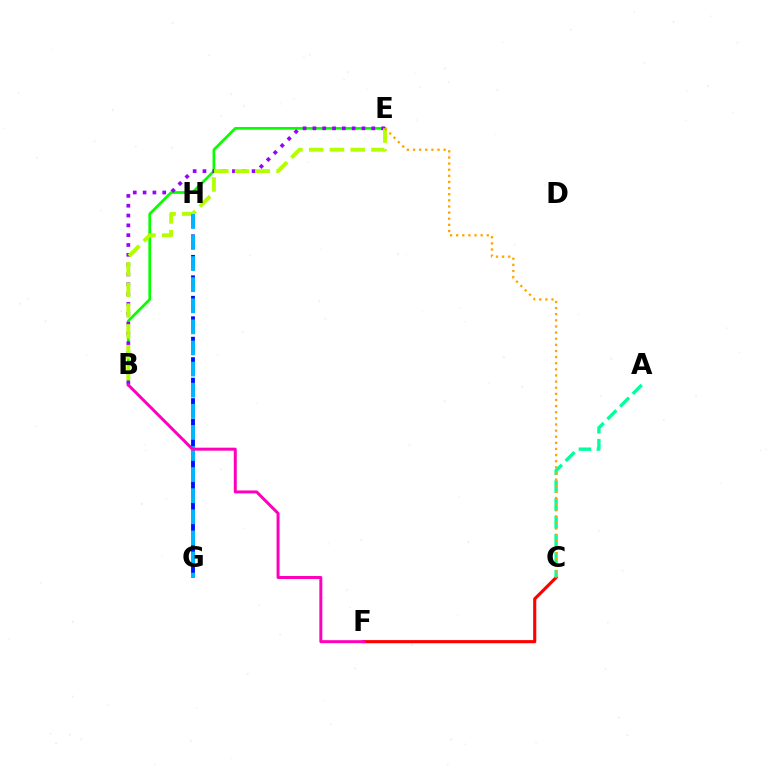{('G', 'H'): [{'color': '#0010ff', 'line_style': 'dashed', 'thickness': 2.78}, {'color': '#00b5ff', 'line_style': 'dashed', 'thickness': 2.87}], ('B', 'E'): [{'color': '#08ff00', 'line_style': 'solid', 'thickness': 1.96}, {'color': '#9b00ff', 'line_style': 'dotted', 'thickness': 2.67}, {'color': '#b3ff00', 'line_style': 'dashed', 'thickness': 2.82}], ('C', 'F'): [{'color': '#ff0000', 'line_style': 'solid', 'thickness': 2.24}], ('B', 'F'): [{'color': '#ff00bd', 'line_style': 'solid', 'thickness': 2.15}], ('A', 'C'): [{'color': '#00ff9d', 'line_style': 'dashed', 'thickness': 2.43}], ('C', 'E'): [{'color': '#ffa500', 'line_style': 'dotted', 'thickness': 1.66}]}